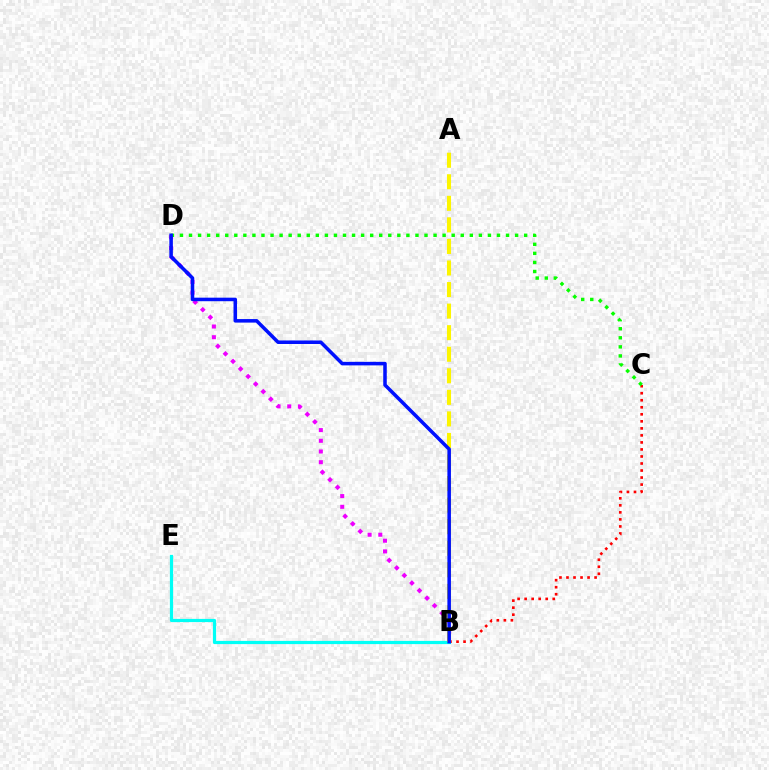{('B', 'C'): [{'color': '#ff0000', 'line_style': 'dotted', 'thickness': 1.91}], ('B', 'D'): [{'color': '#ee00ff', 'line_style': 'dotted', 'thickness': 2.91}, {'color': '#0010ff', 'line_style': 'solid', 'thickness': 2.54}], ('C', 'D'): [{'color': '#08ff00', 'line_style': 'dotted', 'thickness': 2.46}], ('B', 'E'): [{'color': '#00fff6', 'line_style': 'solid', 'thickness': 2.3}], ('A', 'B'): [{'color': '#fcf500', 'line_style': 'dashed', 'thickness': 2.93}]}